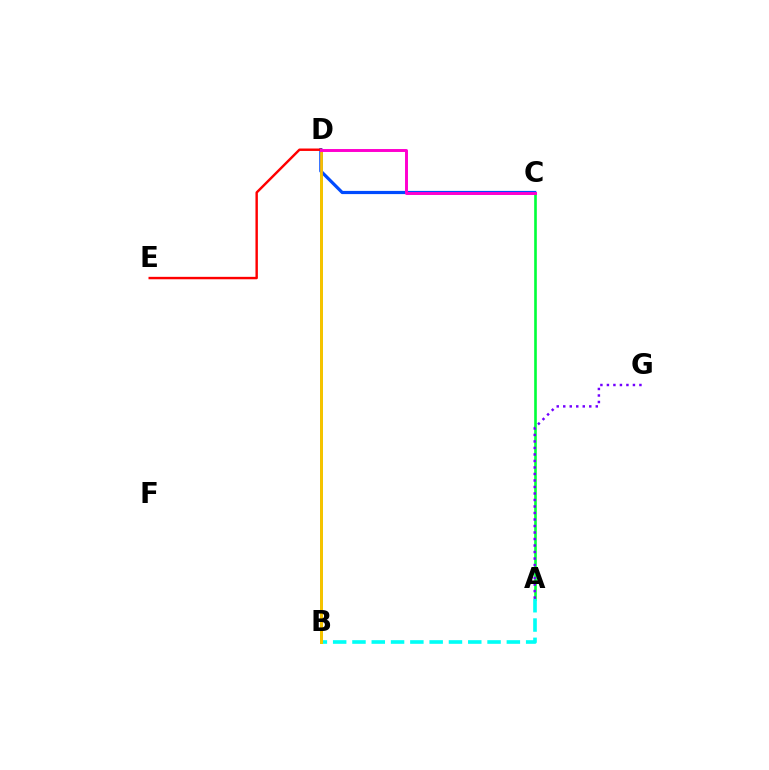{('A', 'C'): [{'color': '#00ff39', 'line_style': 'solid', 'thickness': 1.9}], ('A', 'B'): [{'color': '#00fff6', 'line_style': 'dashed', 'thickness': 2.62}], ('B', 'D'): [{'color': '#84ff00', 'line_style': 'solid', 'thickness': 2.13}, {'color': '#ffbd00', 'line_style': 'solid', 'thickness': 1.95}], ('C', 'D'): [{'color': '#004bff', 'line_style': 'solid', 'thickness': 2.3}, {'color': '#ff00cf', 'line_style': 'solid', 'thickness': 2.12}], ('D', 'E'): [{'color': '#ff0000', 'line_style': 'solid', 'thickness': 1.75}], ('A', 'G'): [{'color': '#7200ff', 'line_style': 'dotted', 'thickness': 1.77}]}